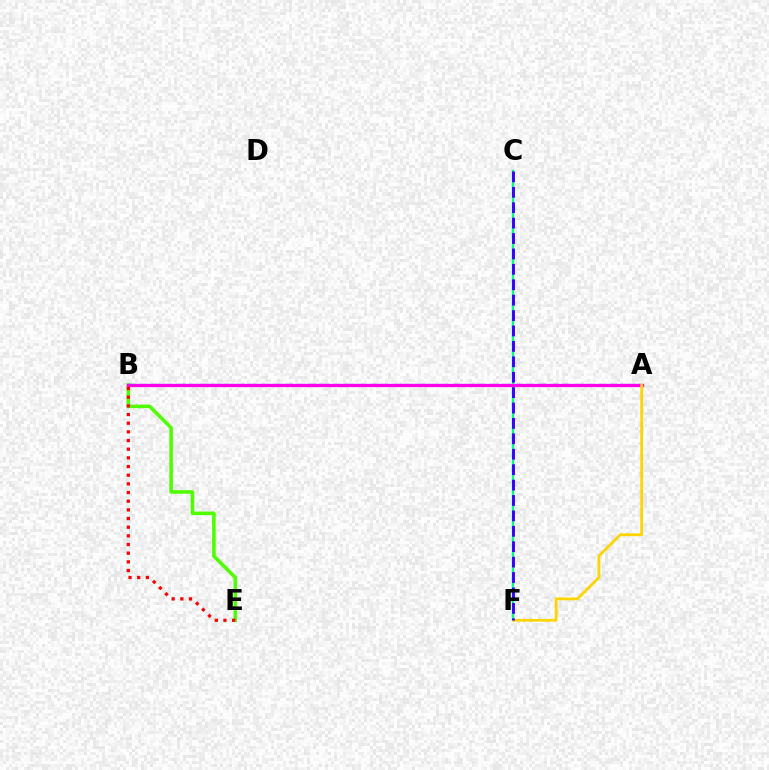{('C', 'F'): [{'color': '#00ff86', 'line_style': 'solid', 'thickness': 1.72}, {'color': '#3700ff', 'line_style': 'dashed', 'thickness': 2.09}], ('B', 'E'): [{'color': '#4fff00', 'line_style': 'solid', 'thickness': 2.57}, {'color': '#ff0000', 'line_style': 'dotted', 'thickness': 2.35}], ('A', 'B'): [{'color': '#009eff', 'line_style': 'dashed', 'thickness': 1.64}, {'color': '#ff00ed', 'line_style': 'solid', 'thickness': 2.35}], ('A', 'F'): [{'color': '#ffd500', 'line_style': 'solid', 'thickness': 2.02}]}